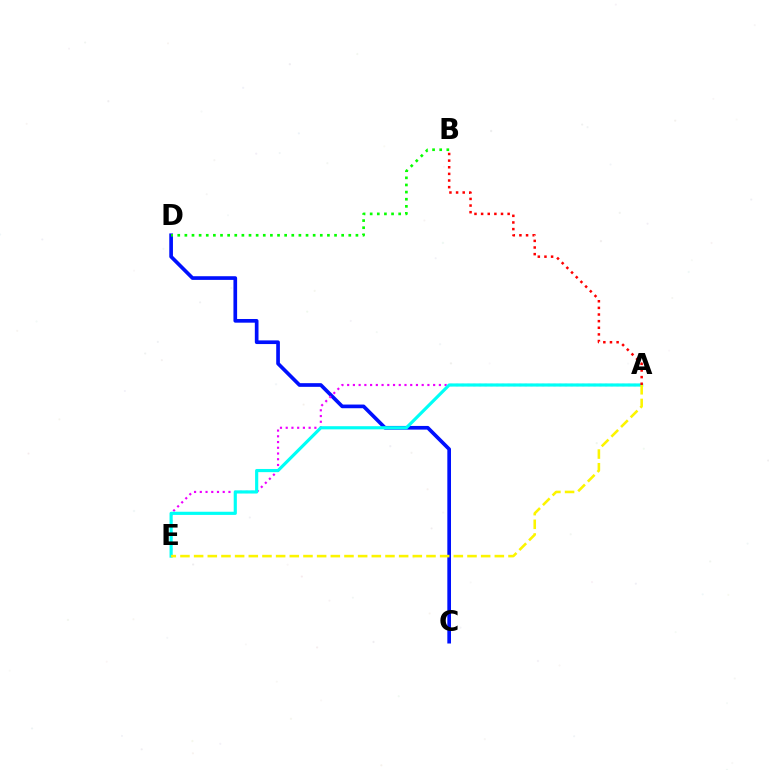{('C', 'D'): [{'color': '#0010ff', 'line_style': 'solid', 'thickness': 2.64}], ('B', 'D'): [{'color': '#08ff00', 'line_style': 'dotted', 'thickness': 1.94}], ('A', 'E'): [{'color': '#ee00ff', 'line_style': 'dotted', 'thickness': 1.56}, {'color': '#00fff6', 'line_style': 'solid', 'thickness': 2.28}, {'color': '#fcf500', 'line_style': 'dashed', 'thickness': 1.86}], ('A', 'B'): [{'color': '#ff0000', 'line_style': 'dotted', 'thickness': 1.8}]}